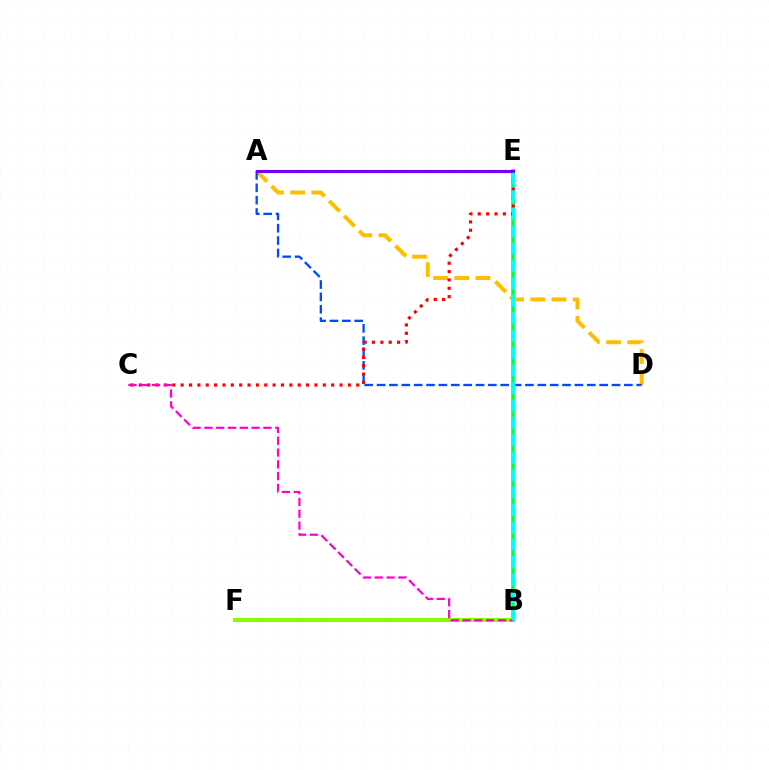{('B', 'E'): [{'color': '#00ff39', 'line_style': 'solid', 'thickness': 2.53}, {'color': '#00fff6', 'line_style': 'dashed', 'thickness': 2.37}], ('A', 'D'): [{'color': '#ffbd00', 'line_style': 'dashed', 'thickness': 2.88}, {'color': '#004bff', 'line_style': 'dashed', 'thickness': 1.68}], ('C', 'E'): [{'color': '#ff0000', 'line_style': 'dotted', 'thickness': 2.27}], ('A', 'E'): [{'color': '#7200ff', 'line_style': 'solid', 'thickness': 2.22}], ('B', 'F'): [{'color': '#84ff00', 'line_style': 'solid', 'thickness': 2.92}], ('B', 'C'): [{'color': '#ff00cf', 'line_style': 'dashed', 'thickness': 1.6}]}